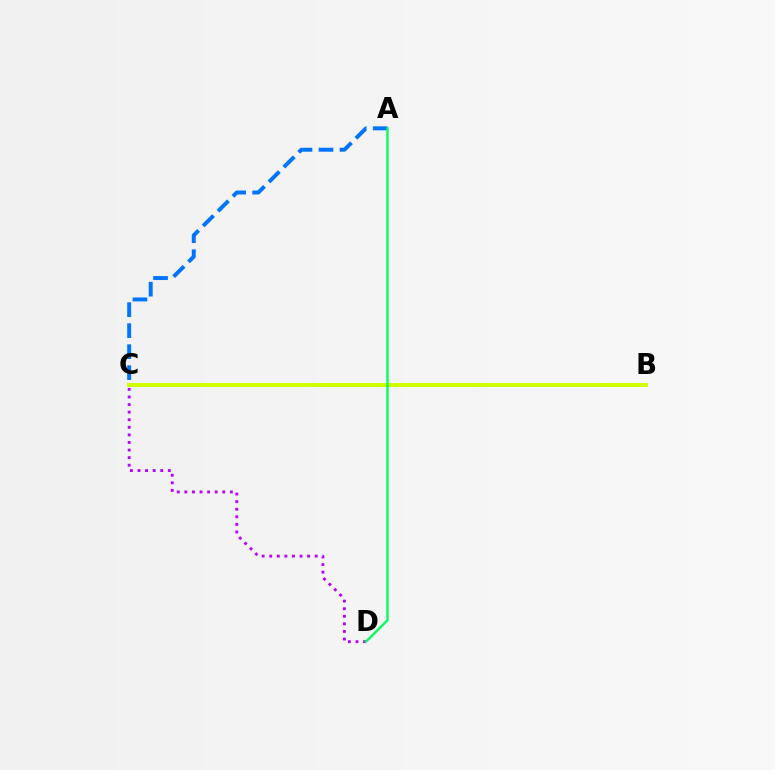{('B', 'C'): [{'color': '#ff0000', 'line_style': 'dashed', 'thickness': 2.87}, {'color': '#d1ff00', 'line_style': 'solid', 'thickness': 2.88}], ('A', 'C'): [{'color': '#0074ff', 'line_style': 'dashed', 'thickness': 2.85}], ('C', 'D'): [{'color': '#b900ff', 'line_style': 'dotted', 'thickness': 2.06}], ('A', 'D'): [{'color': '#00ff5c', 'line_style': 'solid', 'thickness': 1.71}]}